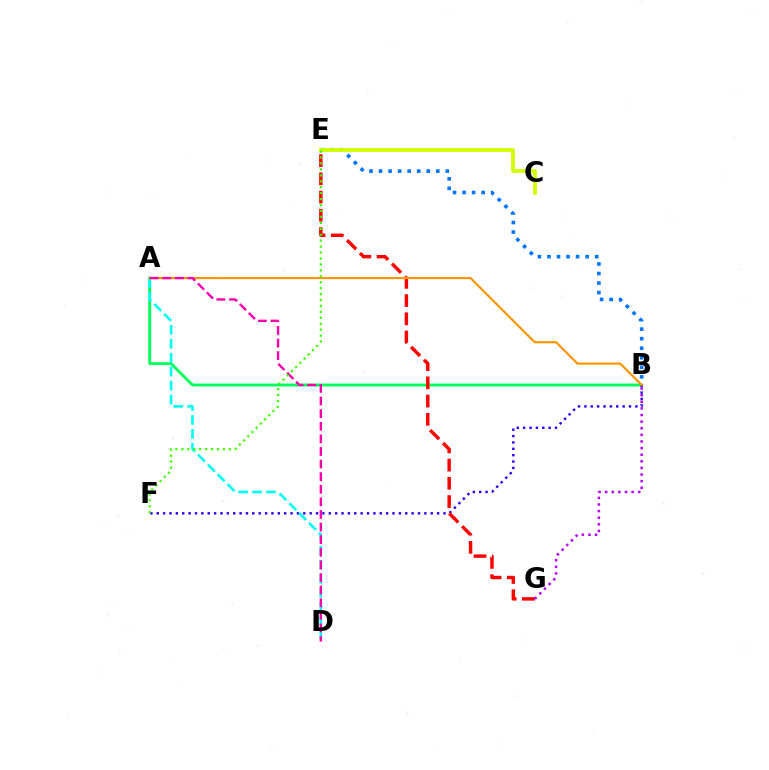{('A', 'B'): [{'color': '#00ff5c', 'line_style': 'solid', 'thickness': 2.07}, {'color': '#ff9400', 'line_style': 'solid', 'thickness': 1.56}], ('B', 'E'): [{'color': '#0074ff', 'line_style': 'dotted', 'thickness': 2.59}], ('B', 'F'): [{'color': '#2500ff', 'line_style': 'dotted', 'thickness': 1.73}], ('E', 'G'): [{'color': '#ff0000', 'line_style': 'dashed', 'thickness': 2.48}], ('B', 'G'): [{'color': '#b900ff', 'line_style': 'dotted', 'thickness': 1.8}], ('A', 'D'): [{'color': '#00fff6', 'line_style': 'dashed', 'thickness': 1.89}, {'color': '#ff00ac', 'line_style': 'dashed', 'thickness': 1.71}], ('C', 'E'): [{'color': '#d1ff00', 'line_style': 'solid', 'thickness': 2.73}], ('E', 'F'): [{'color': '#3dff00', 'line_style': 'dotted', 'thickness': 1.61}]}